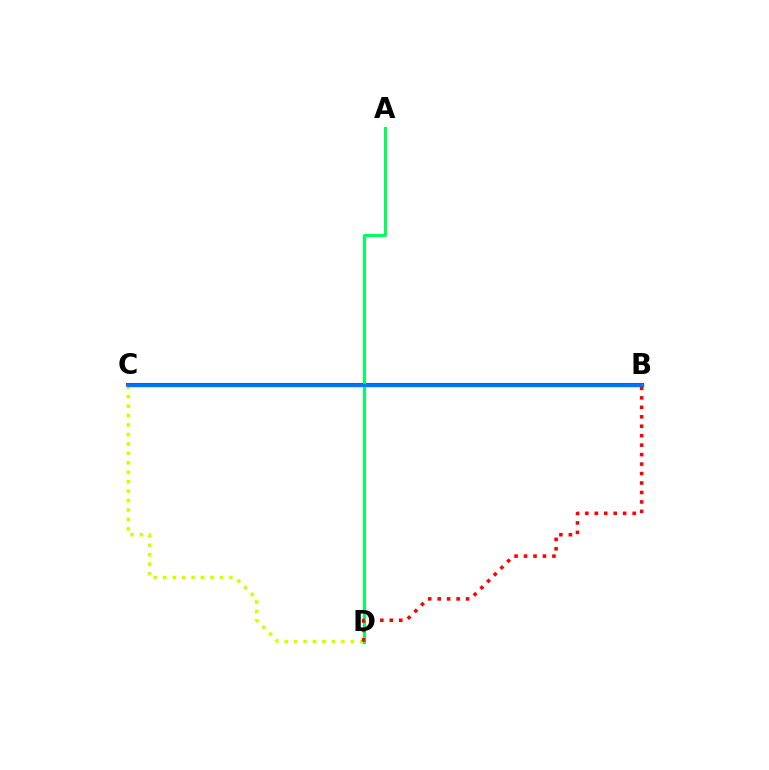{('B', 'C'): [{'color': '#b900ff', 'line_style': 'solid', 'thickness': 2.95}, {'color': '#0074ff', 'line_style': 'solid', 'thickness': 2.37}], ('C', 'D'): [{'color': '#d1ff00', 'line_style': 'dotted', 'thickness': 2.57}], ('A', 'D'): [{'color': '#00ff5c', 'line_style': 'solid', 'thickness': 2.18}], ('B', 'D'): [{'color': '#ff0000', 'line_style': 'dotted', 'thickness': 2.57}]}